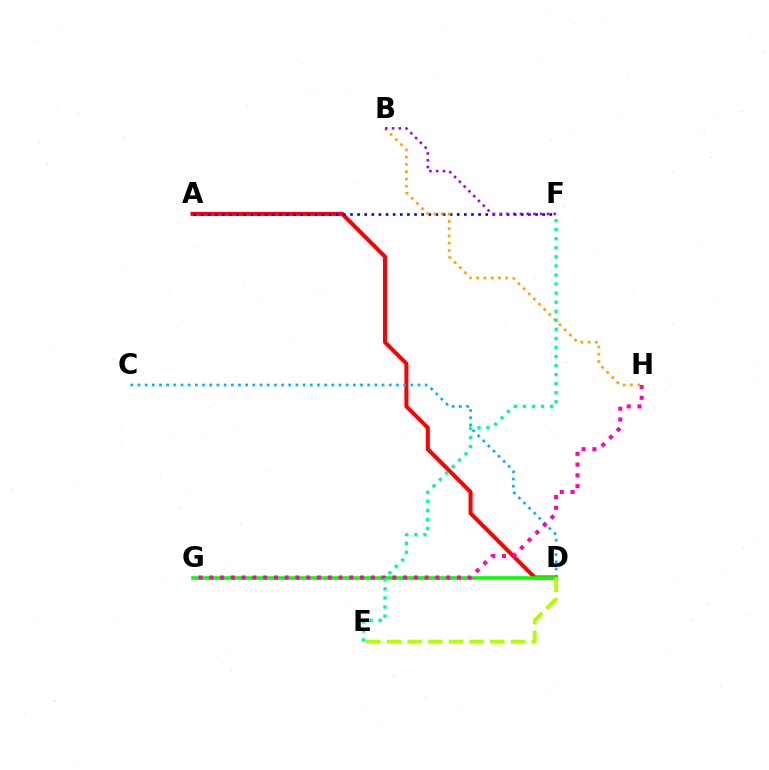{('A', 'D'): [{'color': '#ff0000', 'line_style': 'solid', 'thickness': 2.9}], ('C', 'D'): [{'color': '#00b5ff', 'line_style': 'dotted', 'thickness': 1.95}], ('D', 'G'): [{'color': '#08ff00', 'line_style': 'solid', 'thickness': 2.6}], ('D', 'E'): [{'color': '#b3ff00', 'line_style': 'dashed', 'thickness': 2.81}], ('G', 'H'): [{'color': '#ff00bd', 'line_style': 'dotted', 'thickness': 2.93}], ('A', 'F'): [{'color': '#0010ff', 'line_style': 'dotted', 'thickness': 1.93}], ('B', 'H'): [{'color': '#ffa500', 'line_style': 'dotted', 'thickness': 1.97}], ('B', 'F'): [{'color': '#9b00ff', 'line_style': 'dotted', 'thickness': 1.84}], ('E', 'F'): [{'color': '#00ff9d', 'line_style': 'dotted', 'thickness': 2.46}]}